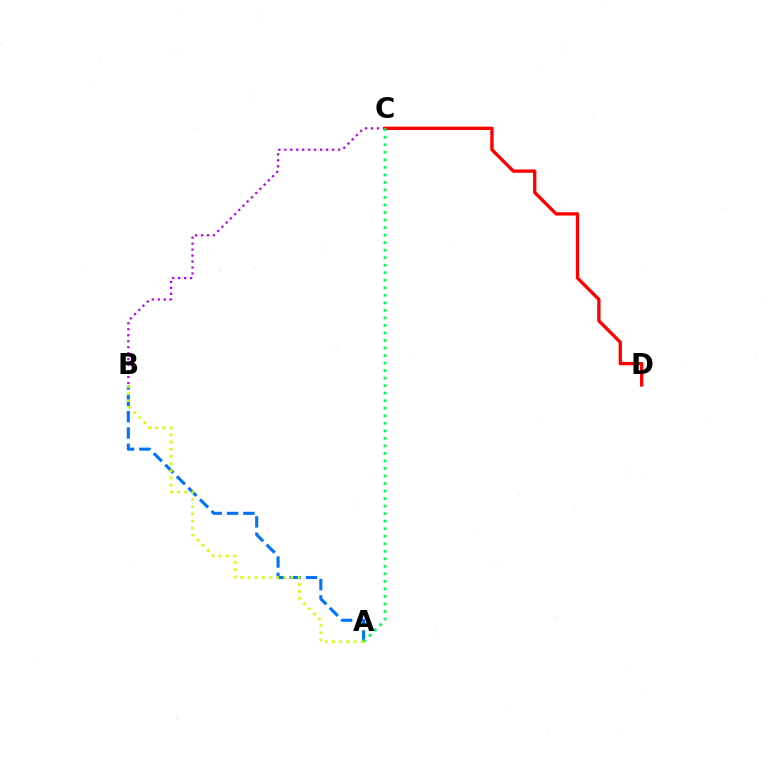{('A', 'B'): [{'color': '#0074ff', 'line_style': 'dashed', 'thickness': 2.22}, {'color': '#d1ff00', 'line_style': 'dotted', 'thickness': 1.95}], ('B', 'C'): [{'color': '#b900ff', 'line_style': 'dotted', 'thickness': 1.62}], ('C', 'D'): [{'color': '#ff0000', 'line_style': 'solid', 'thickness': 2.38}], ('A', 'C'): [{'color': '#00ff5c', 'line_style': 'dotted', 'thickness': 2.05}]}